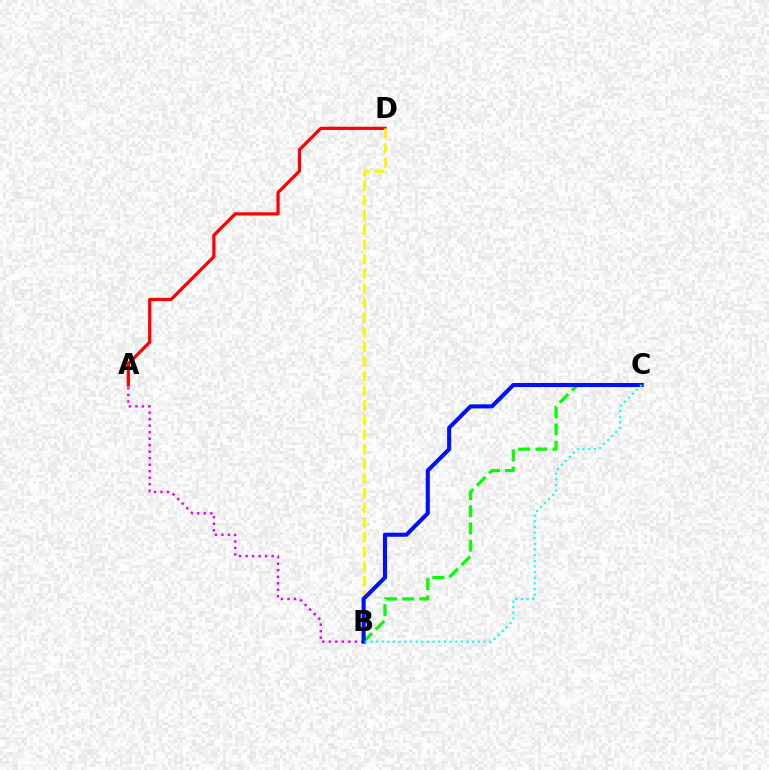{('A', 'D'): [{'color': '#ff0000', 'line_style': 'solid', 'thickness': 2.32}], ('A', 'B'): [{'color': '#ee00ff', 'line_style': 'dotted', 'thickness': 1.77}], ('B', 'D'): [{'color': '#fcf500', 'line_style': 'dashed', 'thickness': 1.99}], ('B', 'C'): [{'color': '#08ff00', 'line_style': 'dashed', 'thickness': 2.34}, {'color': '#0010ff', 'line_style': 'solid', 'thickness': 2.94}, {'color': '#00fff6', 'line_style': 'dotted', 'thickness': 1.53}]}